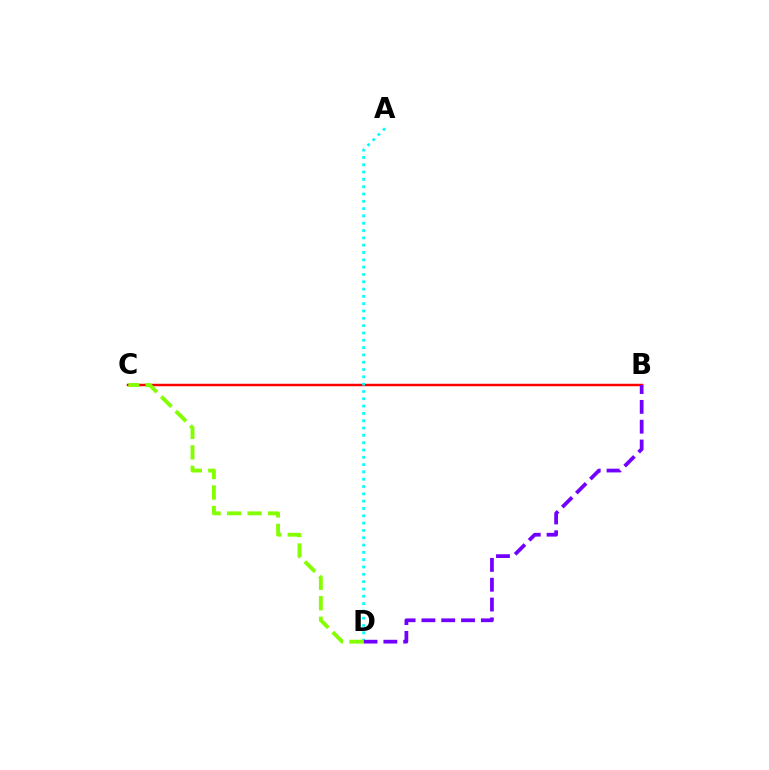{('B', 'C'): [{'color': '#ff0000', 'line_style': 'solid', 'thickness': 1.78}], ('A', 'D'): [{'color': '#00fff6', 'line_style': 'dotted', 'thickness': 1.99}], ('B', 'D'): [{'color': '#7200ff', 'line_style': 'dashed', 'thickness': 2.69}], ('C', 'D'): [{'color': '#84ff00', 'line_style': 'dashed', 'thickness': 2.79}]}